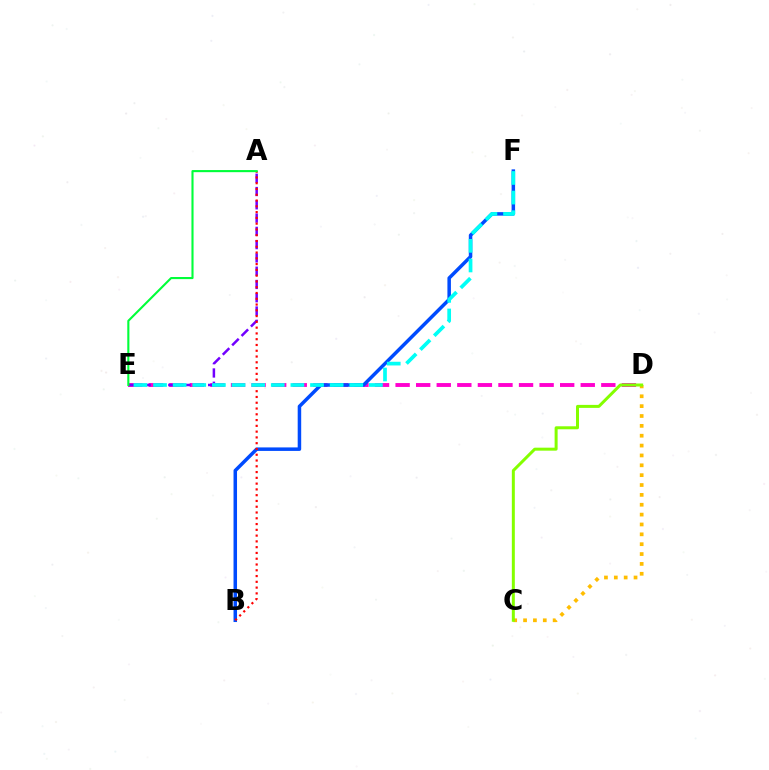{('D', 'E'): [{'color': '#ff00cf', 'line_style': 'dashed', 'thickness': 2.79}], ('C', 'D'): [{'color': '#ffbd00', 'line_style': 'dotted', 'thickness': 2.68}, {'color': '#84ff00', 'line_style': 'solid', 'thickness': 2.15}], ('A', 'E'): [{'color': '#7200ff', 'line_style': 'dashed', 'thickness': 1.8}, {'color': '#00ff39', 'line_style': 'solid', 'thickness': 1.52}], ('B', 'F'): [{'color': '#004bff', 'line_style': 'solid', 'thickness': 2.52}], ('A', 'B'): [{'color': '#ff0000', 'line_style': 'dotted', 'thickness': 1.57}], ('E', 'F'): [{'color': '#00fff6', 'line_style': 'dashed', 'thickness': 2.67}]}